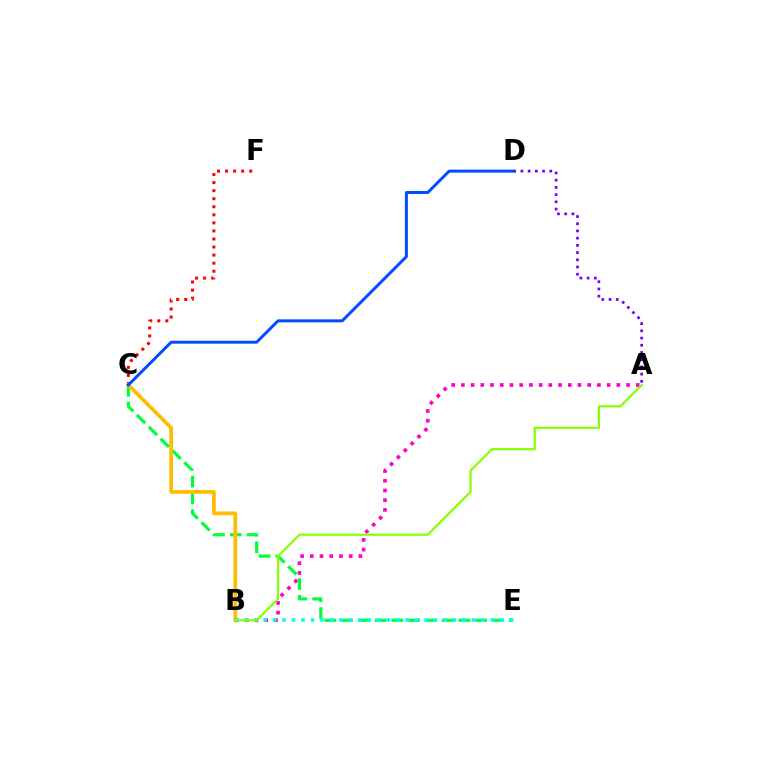{('C', 'F'): [{'color': '#ff0000', 'line_style': 'dotted', 'thickness': 2.19}], ('A', 'B'): [{'color': '#ff00cf', 'line_style': 'dotted', 'thickness': 2.64}, {'color': '#84ff00', 'line_style': 'solid', 'thickness': 1.58}], ('C', 'E'): [{'color': '#00ff39', 'line_style': 'dashed', 'thickness': 2.28}], ('A', 'D'): [{'color': '#7200ff', 'line_style': 'dotted', 'thickness': 1.96}], ('B', 'C'): [{'color': '#ffbd00', 'line_style': 'solid', 'thickness': 2.7}], ('B', 'E'): [{'color': '#00fff6', 'line_style': 'dotted', 'thickness': 2.57}], ('C', 'D'): [{'color': '#004bff', 'line_style': 'solid', 'thickness': 2.13}]}